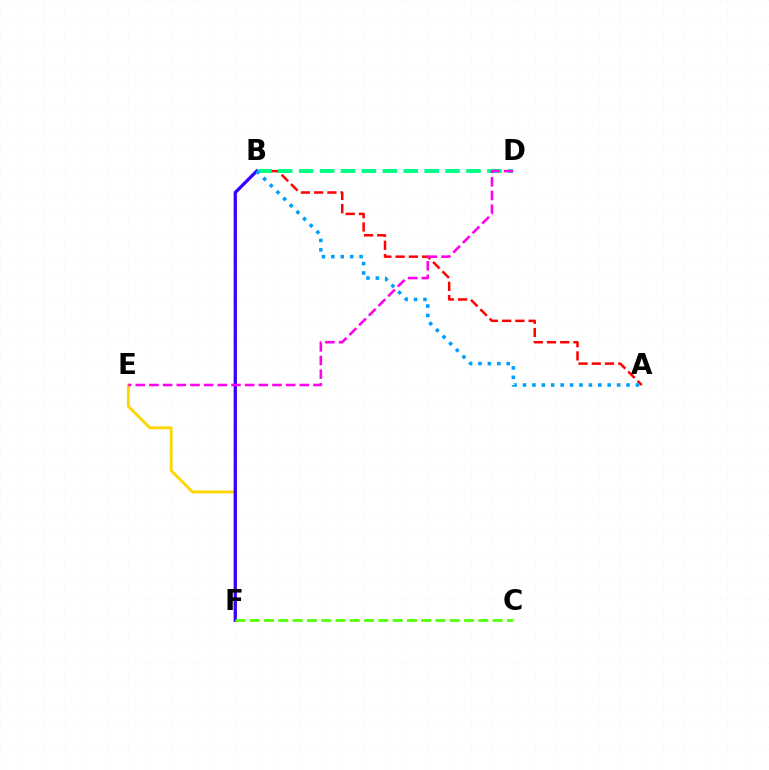{('A', 'B'): [{'color': '#ff0000', 'line_style': 'dashed', 'thickness': 1.8}, {'color': '#009eff', 'line_style': 'dotted', 'thickness': 2.56}], ('E', 'F'): [{'color': '#ffd500', 'line_style': 'solid', 'thickness': 2.05}], ('B', 'F'): [{'color': '#3700ff', 'line_style': 'solid', 'thickness': 2.36}], ('B', 'D'): [{'color': '#00ff86', 'line_style': 'dashed', 'thickness': 2.84}], ('D', 'E'): [{'color': '#ff00ed', 'line_style': 'dashed', 'thickness': 1.86}], ('C', 'F'): [{'color': '#4fff00', 'line_style': 'dashed', 'thickness': 1.94}]}